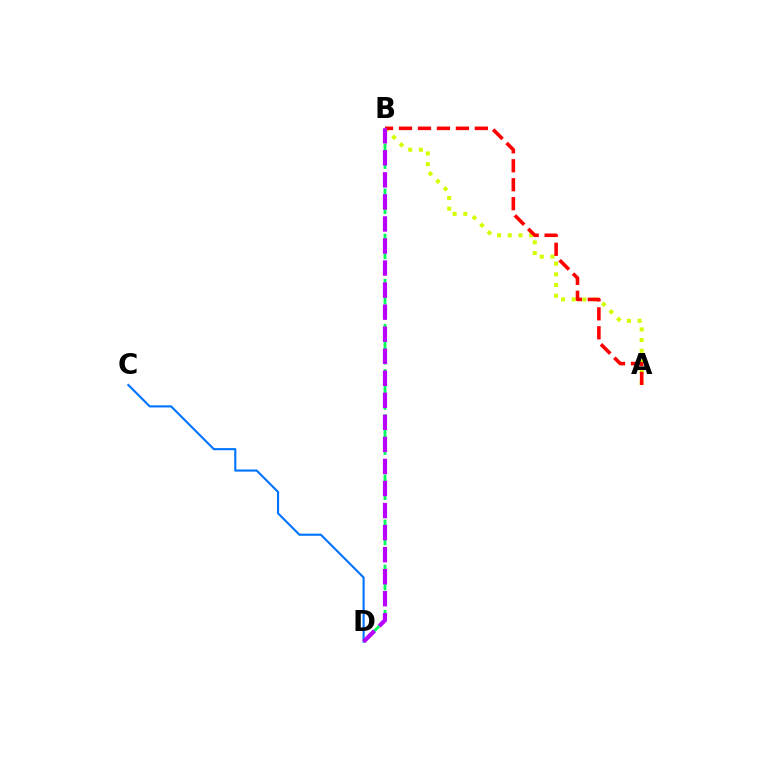{('C', 'D'): [{'color': '#0074ff', 'line_style': 'solid', 'thickness': 1.53}], ('A', 'B'): [{'color': '#d1ff00', 'line_style': 'dotted', 'thickness': 2.9}, {'color': '#ff0000', 'line_style': 'dashed', 'thickness': 2.58}], ('B', 'D'): [{'color': '#00ff5c', 'line_style': 'dashed', 'thickness': 2.04}, {'color': '#b900ff', 'line_style': 'dashed', 'thickness': 2.99}]}